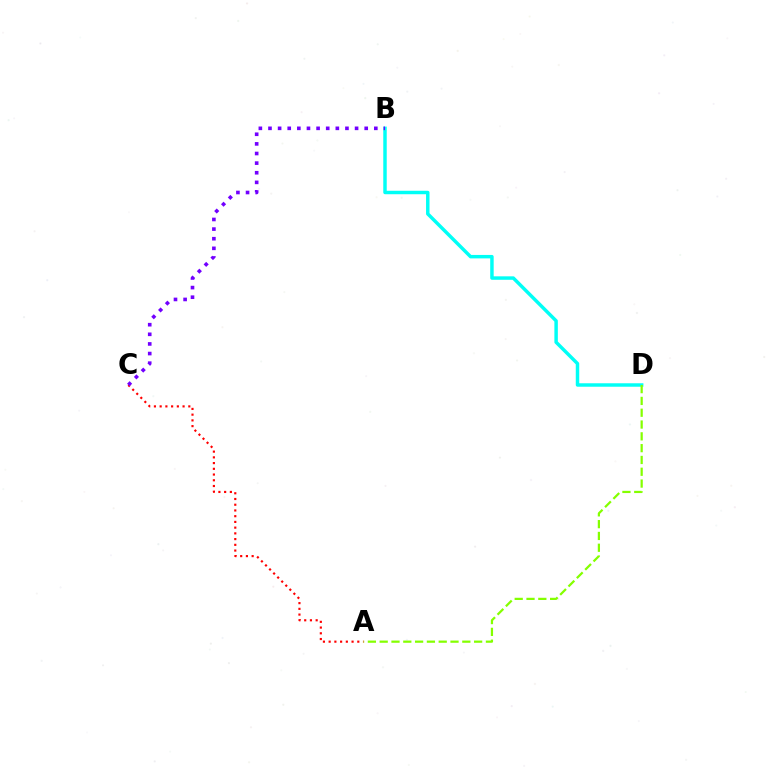{('A', 'C'): [{'color': '#ff0000', 'line_style': 'dotted', 'thickness': 1.56}], ('B', 'D'): [{'color': '#00fff6', 'line_style': 'solid', 'thickness': 2.49}], ('B', 'C'): [{'color': '#7200ff', 'line_style': 'dotted', 'thickness': 2.61}], ('A', 'D'): [{'color': '#84ff00', 'line_style': 'dashed', 'thickness': 1.6}]}